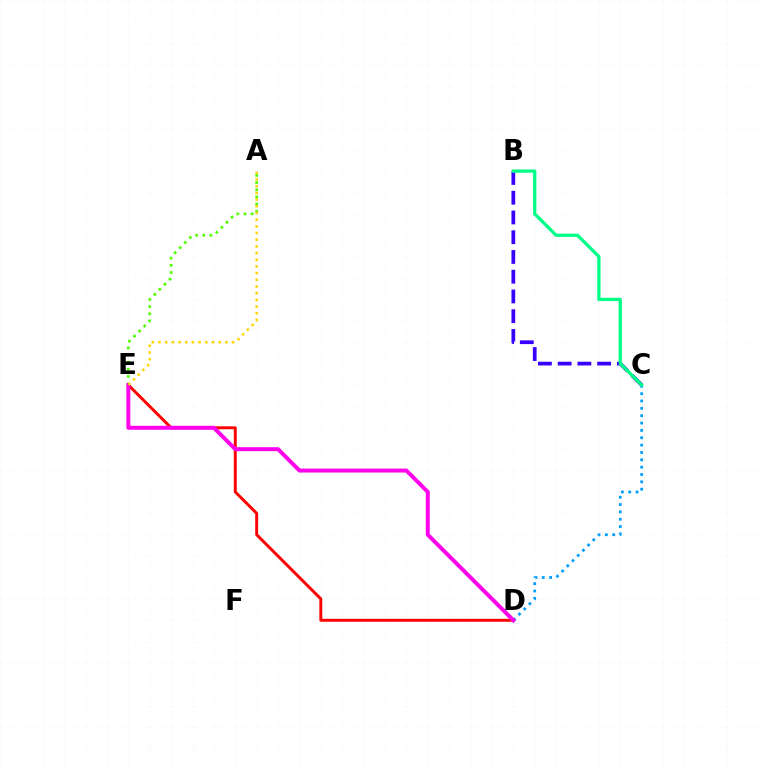{('C', 'D'): [{'color': '#009eff', 'line_style': 'dotted', 'thickness': 2.0}], ('A', 'E'): [{'color': '#4fff00', 'line_style': 'dotted', 'thickness': 1.95}, {'color': '#ffd500', 'line_style': 'dotted', 'thickness': 1.82}], ('D', 'E'): [{'color': '#ff0000', 'line_style': 'solid', 'thickness': 2.12}, {'color': '#ff00ed', 'line_style': 'solid', 'thickness': 2.85}], ('B', 'C'): [{'color': '#3700ff', 'line_style': 'dashed', 'thickness': 2.68}, {'color': '#00ff86', 'line_style': 'solid', 'thickness': 2.36}]}